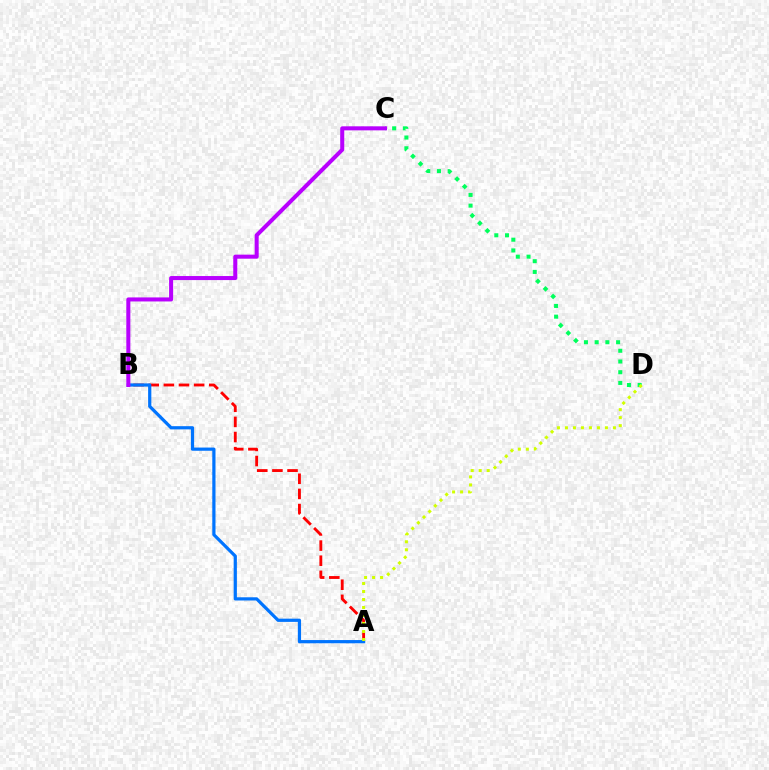{('A', 'B'): [{'color': '#ff0000', 'line_style': 'dashed', 'thickness': 2.06}, {'color': '#0074ff', 'line_style': 'solid', 'thickness': 2.32}], ('C', 'D'): [{'color': '#00ff5c', 'line_style': 'dotted', 'thickness': 2.91}], ('B', 'C'): [{'color': '#b900ff', 'line_style': 'solid', 'thickness': 2.91}], ('A', 'D'): [{'color': '#d1ff00', 'line_style': 'dotted', 'thickness': 2.17}]}